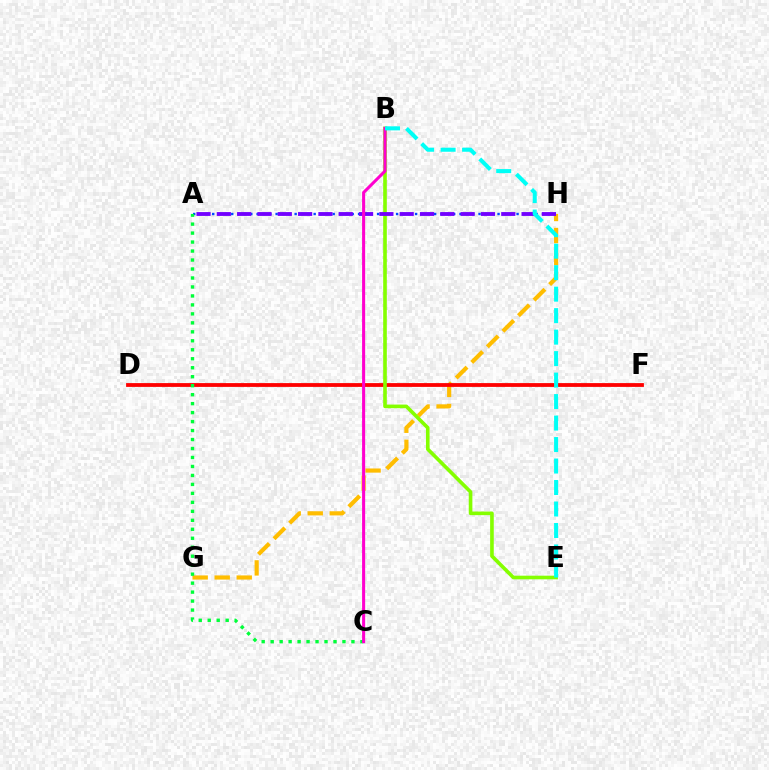{('A', 'H'): [{'color': '#004bff', 'line_style': 'dotted', 'thickness': 1.72}, {'color': '#7200ff', 'line_style': 'dashed', 'thickness': 2.76}], ('G', 'H'): [{'color': '#ffbd00', 'line_style': 'dashed', 'thickness': 2.99}], ('D', 'F'): [{'color': '#ff0000', 'line_style': 'solid', 'thickness': 2.74}], ('A', 'C'): [{'color': '#00ff39', 'line_style': 'dotted', 'thickness': 2.44}], ('B', 'E'): [{'color': '#84ff00', 'line_style': 'solid', 'thickness': 2.61}, {'color': '#00fff6', 'line_style': 'dashed', 'thickness': 2.92}], ('B', 'C'): [{'color': '#ff00cf', 'line_style': 'solid', 'thickness': 2.2}]}